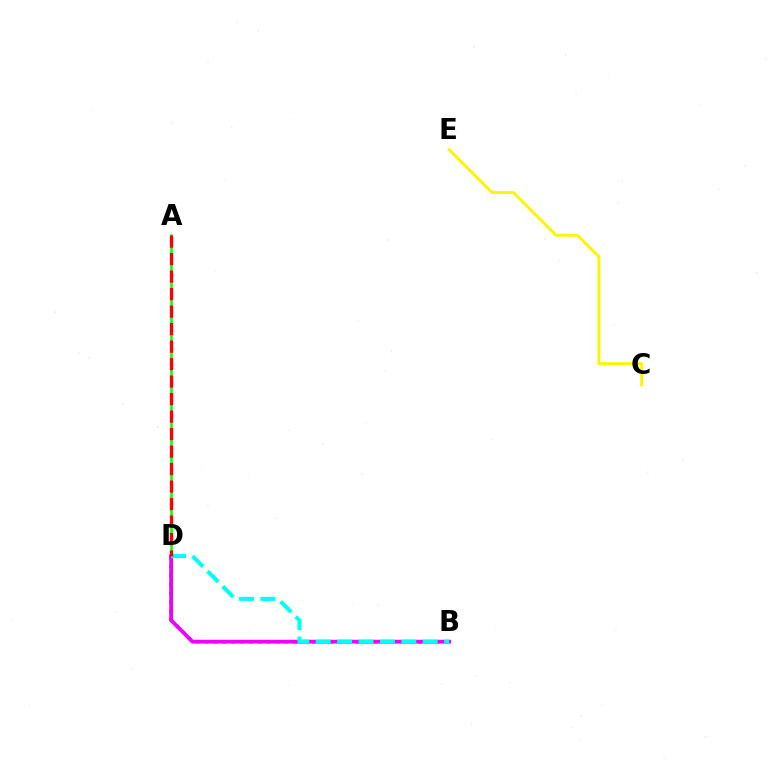{('A', 'D'): [{'color': '#08ff00', 'line_style': 'solid', 'thickness': 1.82}, {'color': '#ff0000', 'line_style': 'dashed', 'thickness': 2.38}], ('B', 'D'): [{'color': '#0010ff', 'line_style': 'dotted', 'thickness': 2.42}, {'color': '#ee00ff', 'line_style': 'solid', 'thickness': 2.73}, {'color': '#00fff6', 'line_style': 'dashed', 'thickness': 2.91}], ('C', 'E'): [{'color': '#fcf500', 'line_style': 'solid', 'thickness': 2.08}]}